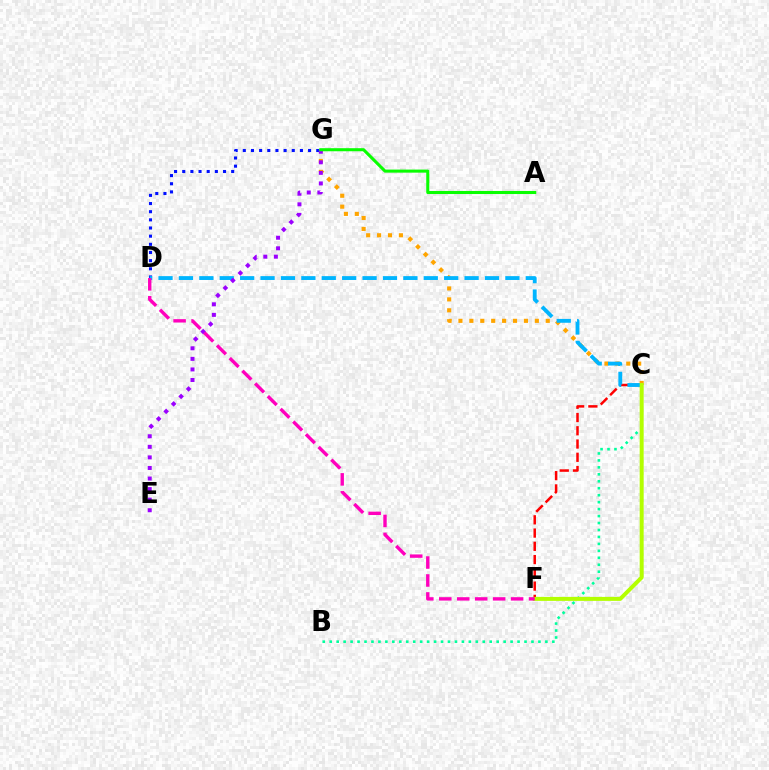{('C', 'F'): [{'color': '#ff0000', 'line_style': 'dashed', 'thickness': 1.8}, {'color': '#b3ff00', 'line_style': 'solid', 'thickness': 2.87}], ('C', 'G'): [{'color': '#ffa500', 'line_style': 'dotted', 'thickness': 2.97}], ('D', 'G'): [{'color': '#0010ff', 'line_style': 'dotted', 'thickness': 2.22}], ('C', 'D'): [{'color': '#00b5ff', 'line_style': 'dashed', 'thickness': 2.77}], ('B', 'C'): [{'color': '#00ff9d', 'line_style': 'dotted', 'thickness': 1.89}], ('E', 'G'): [{'color': '#9b00ff', 'line_style': 'dotted', 'thickness': 2.87}], ('A', 'G'): [{'color': '#08ff00', 'line_style': 'solid', 'thickness': 2.21}], ('D', 'F'): [{'color': '#ff00bd', 'line_style': 'dashed', 'thickness': 2.44}]}